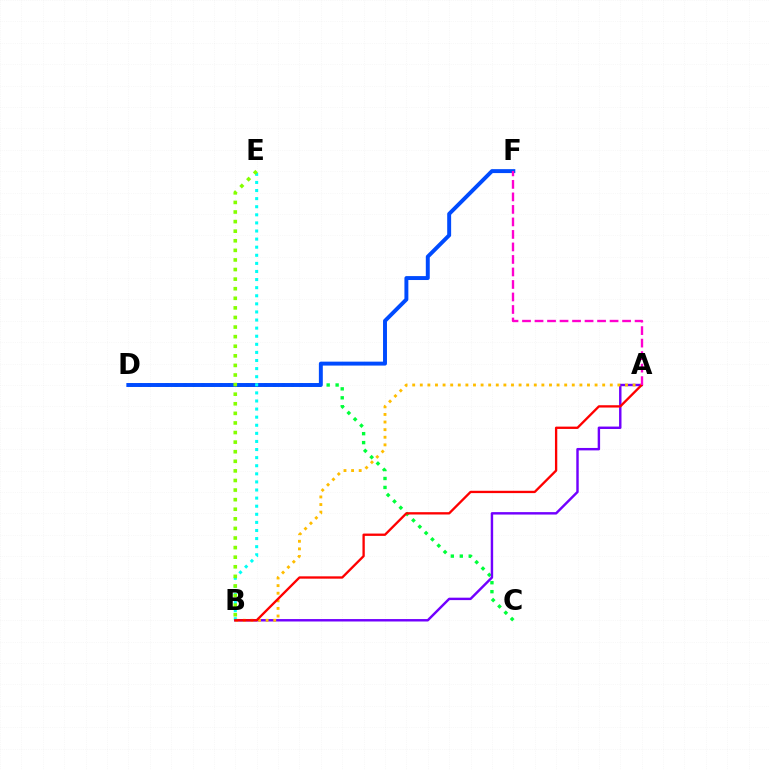{('C', 'D'): [{'color': '#00ff39', 'line_style': 'dotted', 'thickness': 2.43}], ('A', 'B'): [{'color': '#7200ff', 'line_style': 'solid', 'thickness': 1.75}, {'color': '#ffbd00', 'line_style': 'dotted', 'thickness': 2.06}, {'color': '#ff0000', 'line_style': 'solid', 'thickness': 1.67}], ('D', 'F'): [{'color': '#004bff', 'line_style': 'solid', 'thickness': 2.83}], ('B', 'E'): [{'color': '#00fff6', 'line_style': 'dotted', 'thickness': 2.2}, {'color': '#84ff00', 'line_style': 'dotted', 'thickness': 2.61}], ('A', 'F'): [{'color': '#ff00cf', 'line_style': 'dashed', 'thickness': 1.7}]}